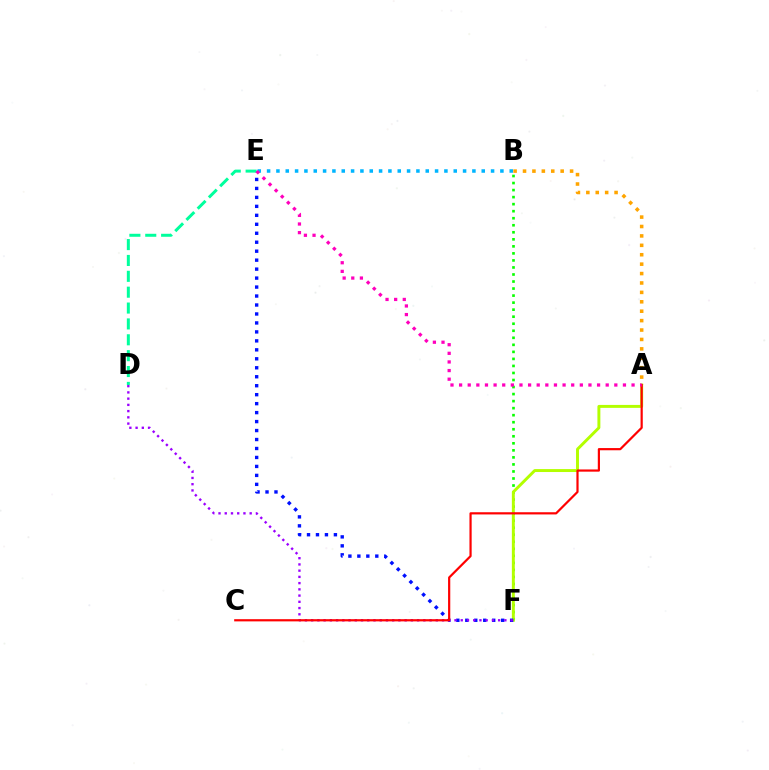{('B', 'F'): [{'color': '#08ff00', 'line_style': 'dotted', 'thickness': 1.91}], ('A', 'B'): [{'color': '#ffa500', 'line_style': 'dotted', 'thickness': 2.56}], ('A', 'F'): [{'color': '#b3ff00', 'line_style': 'solid', 'thickness': 2.12}], ('E', 'F'): [{'color': '#0010ff', 'line_style': 'dotted', 'thickness': 2.44}], ('B', 'E'): [{'color': '#00b5ff', 'line_style': 'dotted', 'thickness': 2.54}], ('D', 'F'): [{'color': '#9b00ff', 'line_style': 'dotted', 'thickness': 1.69}], ('A', 'C'): [{'color': '#ff0000', 'line_style': 'solid', 'thickness': 1.58}], ('D', 'E'): [{'color': '#00ff9d', 'line_style': 'dashed', 'thickness': 2.16}], ('A', 'E'): [{'color': '#ff00bd', 'line_style': 'dotted', 'thickness': 2.34}]}